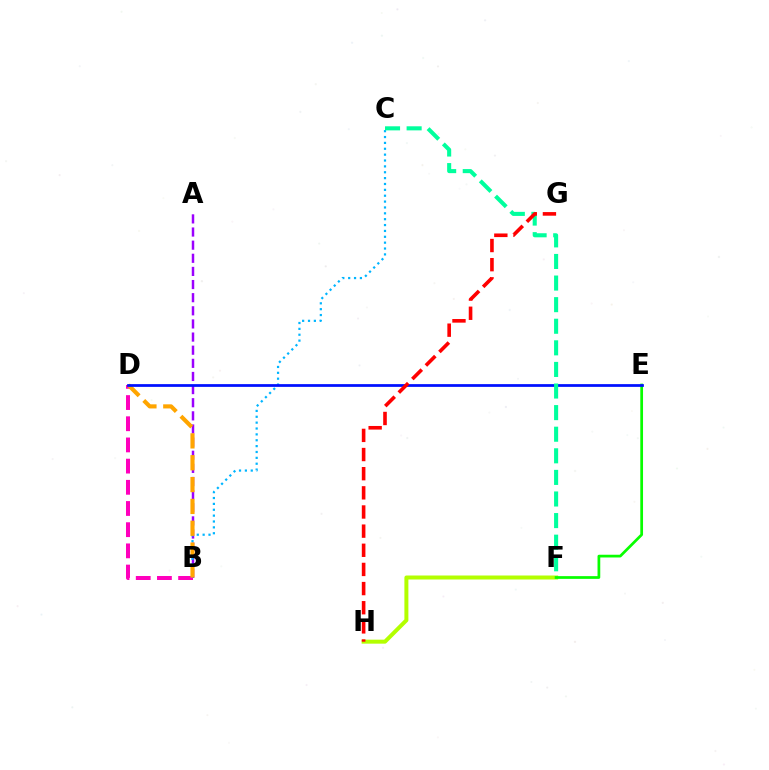{('A', 'B'): [{'color': '#9b00ff', 'line_style': 'dashed', 'thickness': 1.78}], ('F', 'H'): [{'color': '#b3ff00', 'line_style': 'solid', 'thickness': 2.87}], ('B', 'D'): [{'color': '#ff00bd', 'line_style': 'dashed', 'thickness': 2.88}, {'color': '#ffa500', 'line_style': 'dashed', 'thickness': 2.97}], ('B', 'C'): [{'color': '#00b5ff', 'line_style': 'dotted', 'thickness': 1.59}], ('E', 'F'): [{'color': '#08ff00', 'line_style': 'solid', 'thickness': 1.97}], ('D', 'E'): [{'color': '#0010ff', 'line_style': 'solid', 'thickness': 1.98}], ('C', 'F'): [{'color': '#00ff9d', 'line_style': 'dashed', 'thickness': 2.93}], ('G', 'H'): [{'color': '#ff0000', 'line_style': 'dashed', 'thickness': 2.6}]}